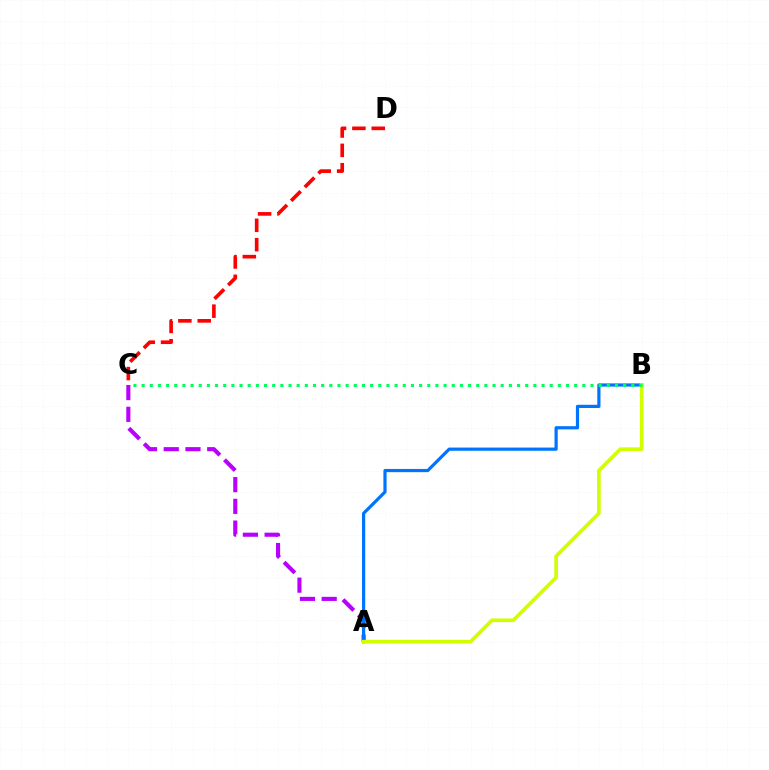{('A', 'C'): [{'color': '#b900ff', 'line_style': 'dashed', 'thickness': 2.95}], ('C', 'D'): [{'color': '#ff0000', 'line_style': 'dashed', 'thickness': 2.63}], ('A', 'B'): [{'color': '#0074ff', 'line_style': 'solid', 'thickness': 2.31}, {'color': '#d1ff00', 'line_style': 'solid', 'thickness': 2.63}], ('B', 'C'): [{'color': '#00ff5c', 'line_style': 'dotted', 'thickness': 2.22}]}